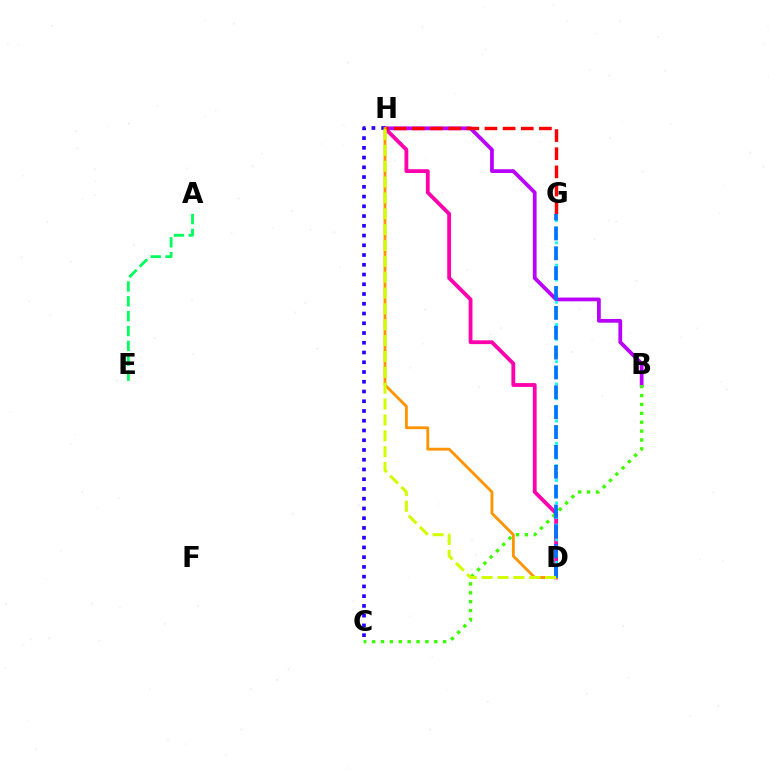{('D', 'H'): [{'color': '#ff00ac', 'line_style': 'solid', 'thickness': 2.75}, {'color': '#ff9400', 'line_style': 'solid', 'thickness': 2.04}, {'color': '#d1ff00', 'line_style': 'dashed', 'thickness': 2.15}], ('B', 'H'): [{'color': '#b900ff', 'line_style': 'solid', 'thickness': 2.72}], ('G', 'H'): [{'color': '#ff0000', 'line_style': 'dashed', 'thickness': 2.47}], ('D', 'G'): [{'color': '#00fff6', 'line_style': 'dotted', 'thickness': 2.02}, {'color': '#0074ff', 'line_style': 'dashed', 'thickness': 2.7}], ('B', 'C'): [{'color': '#3dff00', 'line_style': 'dotted', 'thickness': 2.41}], ('C', 'H'): [{'color': '#2500ff', 'line_style': 'dotted', 'thickness': 2.65}], ('A', 'E'): [{'color': '#00ff5c', 'line_style': 'dashed', 'thickness': 2.02}]}